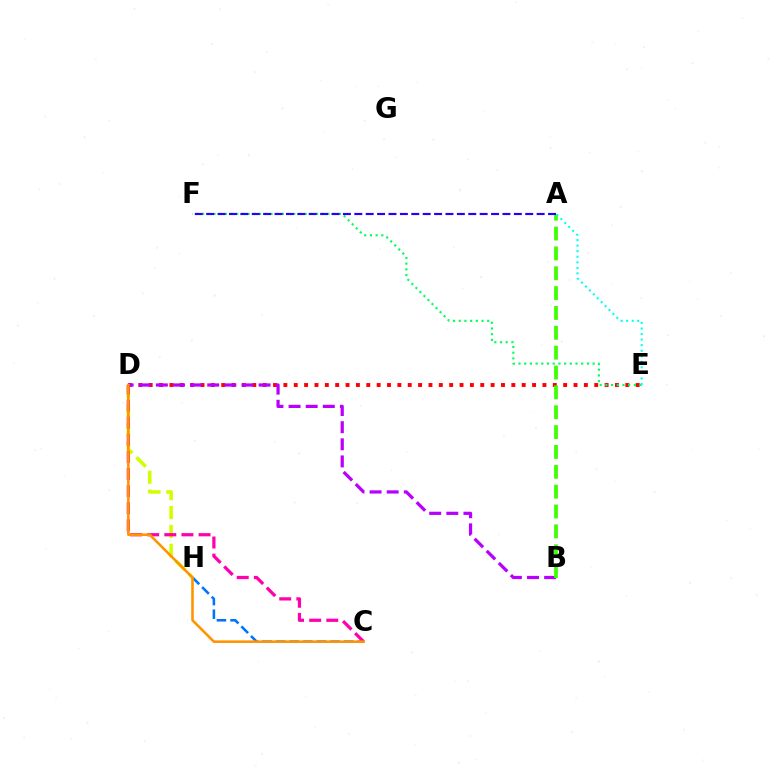{('C', 'H'): [{'color': '#0074ff', 'line_style': 'dashed', 'thickness': 1.85}], ('D', 'E'): [{'color': '#ff0000', 'line_style': 'dotted', 'thickness': 2.82}], ('D', 'H'): [{'color': '#d1ff00', 'line_style': 'dashed', 'thickness': 2.57}], ('C', 'D'): [{'color': '#ff00ac', 'line_style': 'dashed', 'thickness': 2.32}, {'color': '#ff9400', 'line_style': 'solid', 'thickness': 1.87}], ('B', 'D'): [{'color': '#b900ff', 'line_style': 'dashed', 'thickness': 2.33}], ('E', 'F'): [{'color': '#00ff5c', 'line_style': 'dotted', 'thickness': 1.55}], ('A', 'B'): [{'color': '#3dff00', 'line_style': 'dashed', 'thickness': 2.7}], ('A', 'F'): [{'color': '#2500ff', 'line_style': 'dashed', 'thickness': 1.55}], ('A', 'E'): [{'color': '#00fff6', 'line_style': 'dotted', 'thickness': 1.51}]}